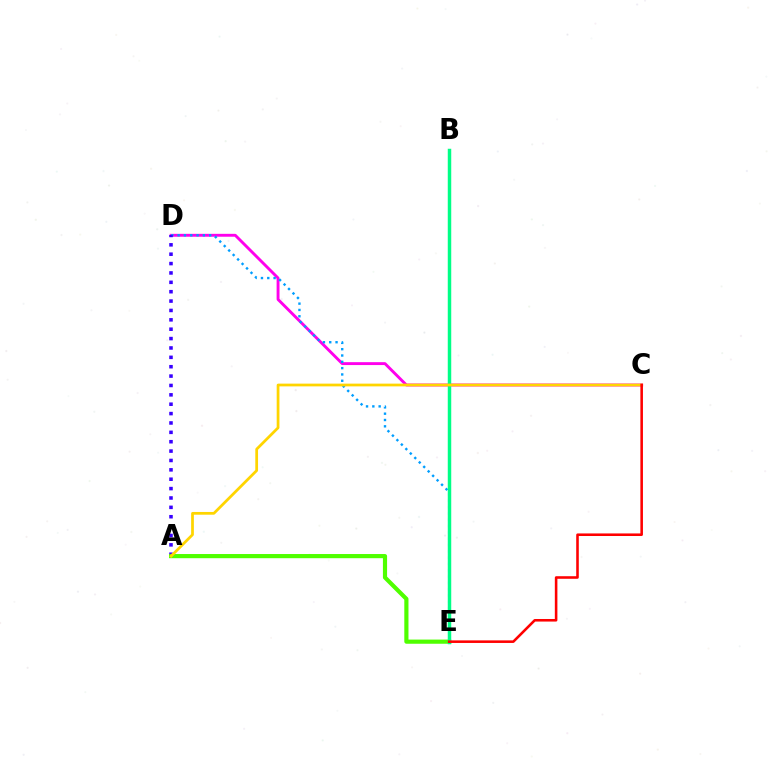{('C', 'D'): [{'color': '#ff00ed', 'line_style': 'solid', 'thickness': 2.08}], ('D', 'E'): [{'color': '#009eff', 'line_style': 'dotted', 'thickness': 1.72}], ('A', 'D'): [{'color': '#3700ff', 'line_style': 'dotted', 'thickness': 2.55}], ('A', 'E'): [{'color': '#4fff00', 'line_style': 'solid', 'thickness': 3.0}], ('B', 'E'): [{'color': '#00ff86', 'line_style': 'solid', 'thickness': 2.5}], ('A', 'C'): [{'color': '#ffd500', 'line_style': 'solid', 'thickness': 1.98}], ('C', 'E'): [{'color': '#ff0000', 'line_style': 'solid', 'thickness': 1.85}]}